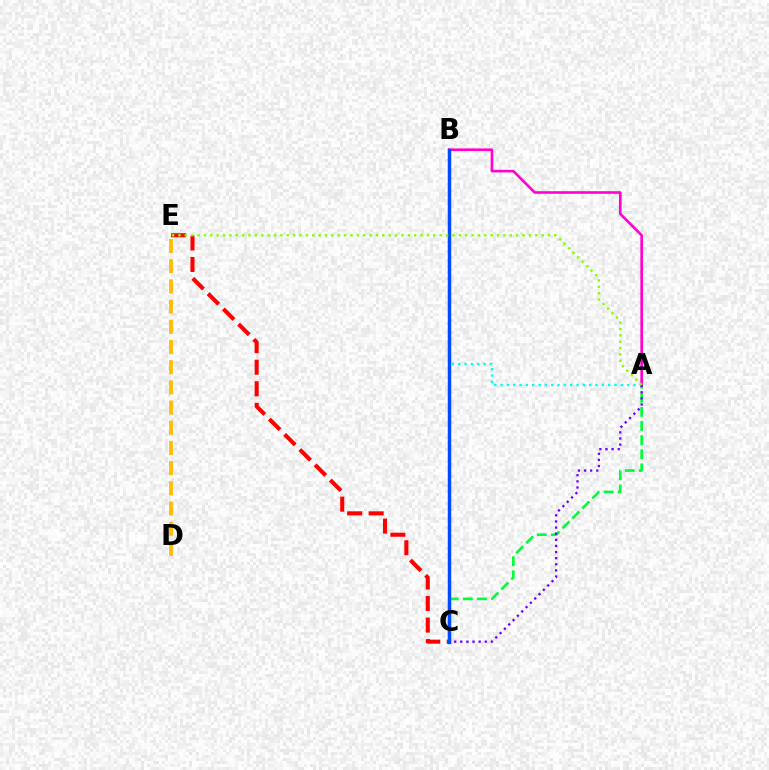{('A', 'C'): [{'color': '#00ff39', 'line_style': 'dashed', 'thickness': 1.92}, {'color': '#7200ff', 'line_style': 'dotted', 'thickness': 1.66}], ('A', 'B'): [{'color': '#00fff6', 'line_style': 'dotted', 'thickness': 1.72}, {'color': '#ff00cf', 'line_style': 'solid', 'thickness': 1.88}], ('D', 'E'): [{'color': '#ffbd00', 'line_style': 'dashed', 'thickness': 2.74}], ('C', 'E'): [{'color': '#ff0000', 'line_style': 'dashed', 'thickness': 2.93}], ('B', 'C'): [{'color': '#004bff', 'line_style': 'solid', 'thickness': 2.5}], ('A', 'E'): [{'color': '#84ff00', 'line_style': 'dotted', 'thickness': 1.73}]}